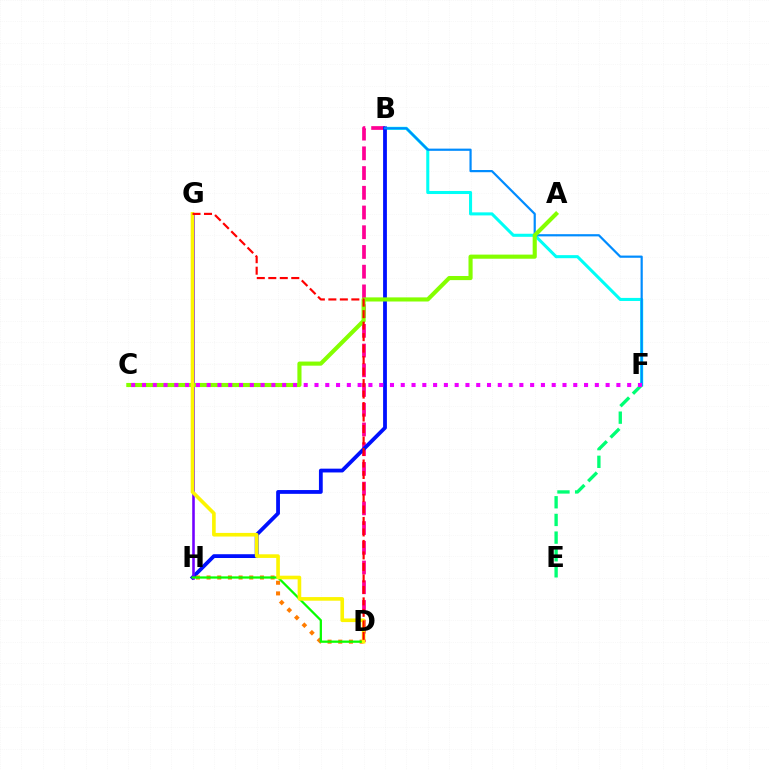{('B', 'D'): [{'color': '#ff0094', 'line_style': 'dashed', 'thickness': 2.68}], ('B', 'F'): [{'color': '#00fff6', 'line_style': 'solid', 'thickness': 2.2}, {'color': '#008cff', 'line_style': 'solid', 'thickness': 1.58}], ('B', 'H'): [{'color': '#0010ff', 'line_style': 'solid', 'thickness': 2.73}], ('G', 'H'): [{'color': '#7200ff', 'line_style': 'solid', 'thickness': 1.86}], ('D', 'H'): [{'color': '#ff7c00', 'line_style': 'dotted', 'thickness': 2.9}, {'color': '#08ff00', 'line_style': 'solid', 'thickness': 1.63}], ('A', 'C'): [{'color': '#84ff00', 'line_style': 'solid', 'thickness': 2.97}], ('D', 'G'): [{'color': '#fcf500', 'line_style': 'solid', 'thickness': 2.61}, {'color': '#ff0000', 'line_style': 'dashed', 'thickness': 1.56}], ('E', 'F'): [{'color': '#00ff74', 'line_style': 'dashed', 'thickness': 2.4}], ('C', 'F'): [{'color': '#ee00ff', 'line_style': 'dotted', 'thickness': 2.93}]}